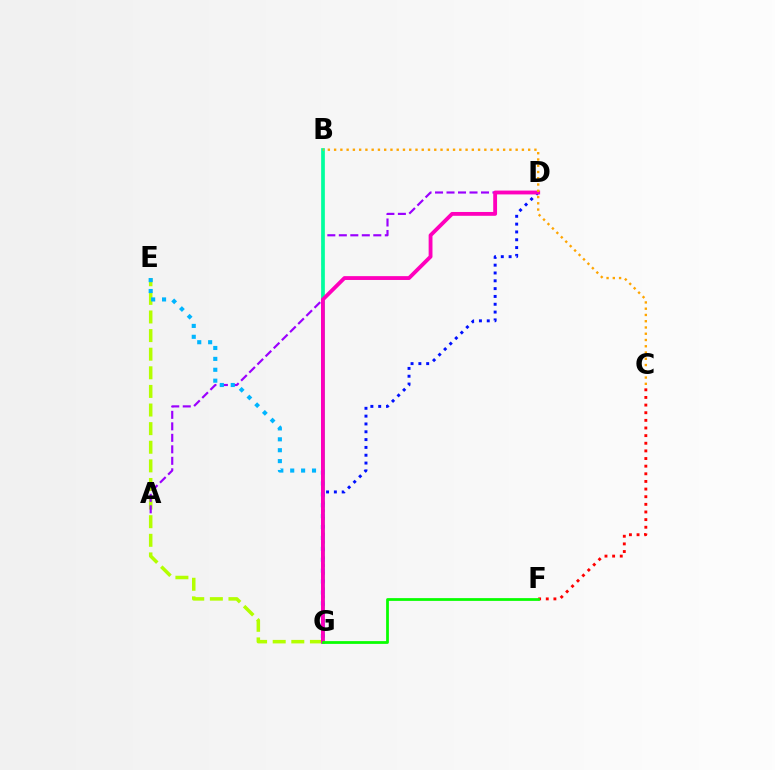{('E', 'G'): [{'color': '#b3ff00', 'line_style': 'dashed', 'thickness': 2.53}, {'color': '#00b5ff', 'line_style': 'dotted', 'thickness': 2.96}], ('A', 'D'): [{'color': '#9b00ff', 'line_style': 'dashed', 'thickness': 1.56}], ('B', 'G'): [{'color': '#00ff9d', 'line_style': 'solid', 'thickness': 2.67}], ('D', 'G'): [{'color': '#0010ff', 'line_style': 'dotted', 'thickness': 2.12}, {'color': '#ff00bd', 'line_style': 'solid', 'thickness': 2.76}], ('C', 'F'): [{'color': '#ff0000', 'line_style': 'dotted', 'thickness': 2.07}], ('F', 'G'): [{'color': '#08ff00', 'line_style': 'solid', 'thickness': 1.98}], ('B', 'C'): [{'color': '#ffa500', 'line_style': 'dotted', 'thickness': 1.7}]}